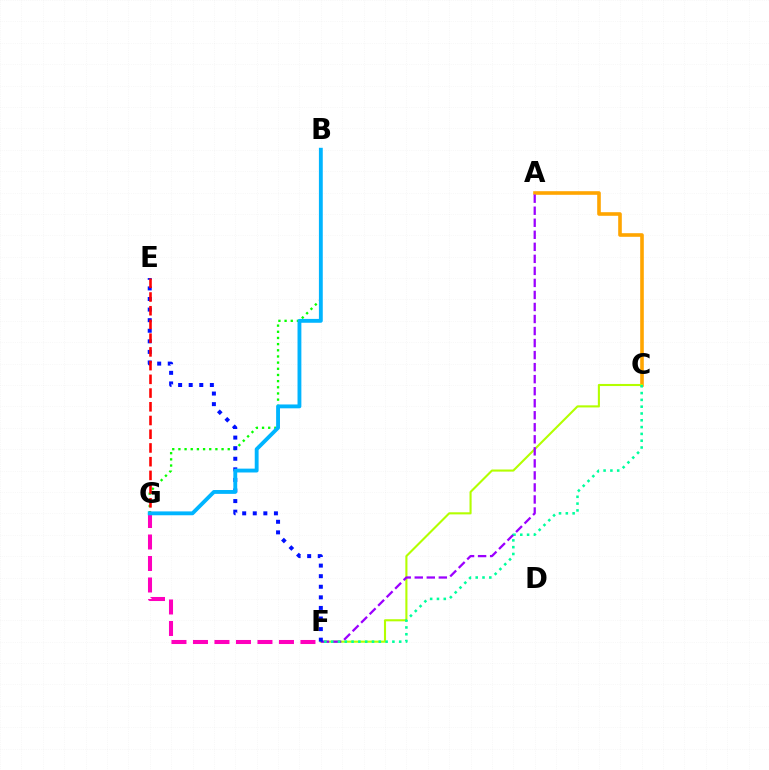{('B', 'G'): [{'color': '#08ff00', 'line_style': 'dotted', 'thickness': 1.68}, {'color': '#00b5ff', 'line_style': 'solid', 'thickness': 2.78}], ('A', 'C'): [{'color': '#ffa500', 'line_style': 'solid', 'thickness': 2.6}], ('C', 'F'): [{'color': '#b3ff00', 'line_style': 'solid', 'thickness': 1.51}, {'color': '#00ff9d', 'line_style': 'dotted', 'thickness': 1.85}], ('A', 'F'): [{'color': '#9b00ff', 'line_style': 'dashed', 'thickness': 1.63}], ('F', 'G'): [{'color': '#ff00bd', 'line_style': 'dashed', 'thickness': 2.92}], ('E', 'F'): [{'color': '#0010ff', 'line_style': 'dotted', 'thickness': 2.87}], ('E', 'G'): [{'color': '#ff0000', 'line_style': 'dashed', 'thickness': 1.86}]}